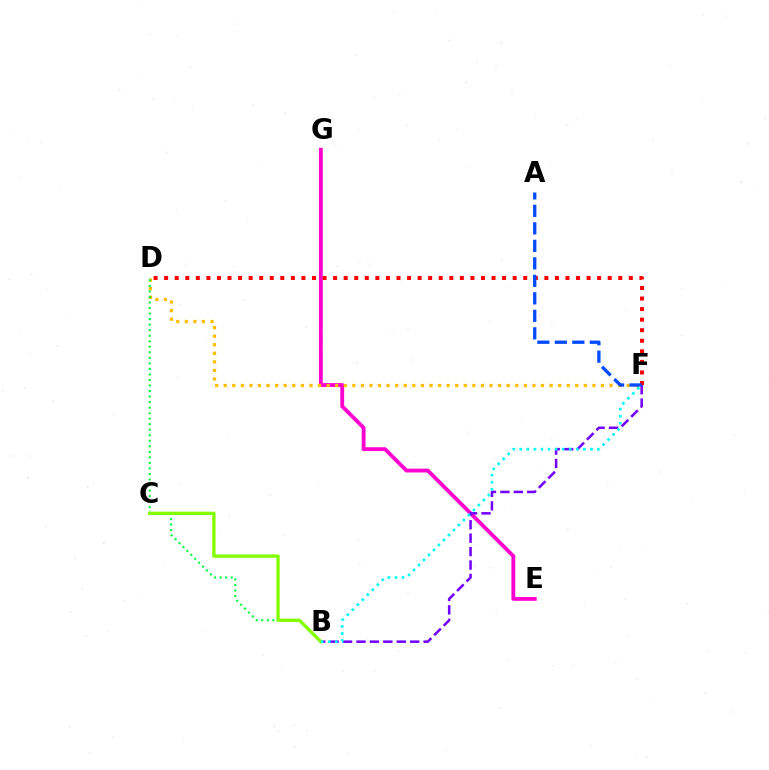{('E', 'G'): [{'color': '#ff00cf', 'line_style': 'solid', 'thickness': 2.77}], ('D', 'F'): [{'color': '#ffbd00', 'line_style': 'dotted', 'thickness': 2.33}, {'color': '#ff0000', 'line_style': 'dotted', 'thickness': 2.87}], ('B', 'F'): [{'color': '#7200ff', 'line_style': 'dashed', 'thickness': 1.82}, {'color': '#00fff6', 'line_style': 'dotted', 'thickness': 1.92}], ('A', 'F'): [{'color': '#004bff', 'line_style': 'dashed', 'thickness': 2.38}], ('B', 'D'): [{'color': '#00ff39', 'line_style': 'dotted', 'thickness': 1.5}], ('B', 'C'): [{'color': '#84ff00', 'line_style': 'solid', 'thickness': 2.41}]}